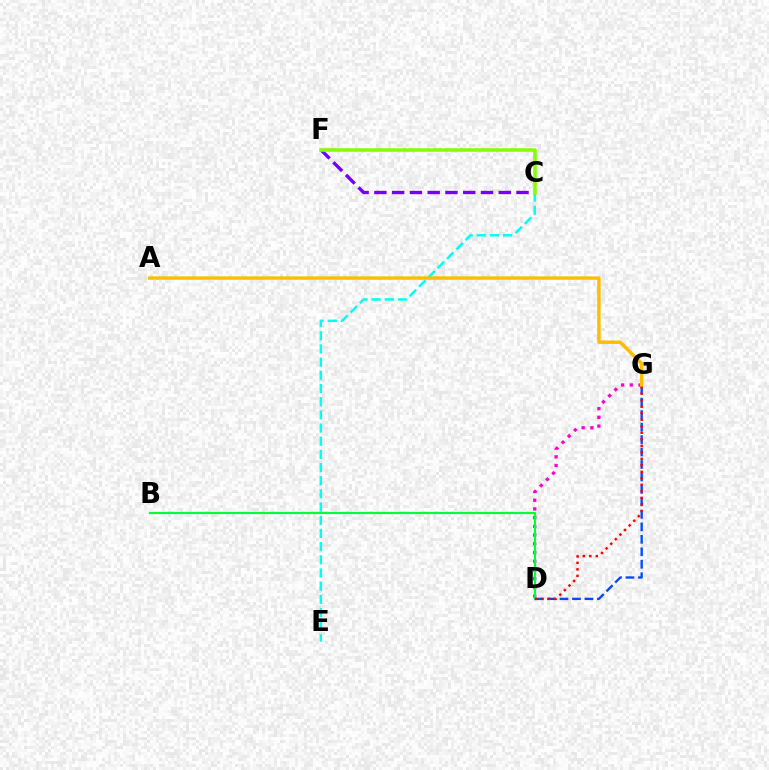{('D', 'G'): [{'color': '#ff00cf', 'line_style': 'dotted', 'thickness': 2.37}, {'color': '#004bff', 'line_style': 'dashed', 'thickness': 1.69}, {'color': '#ff0000', 'line_style': 'dotted', 'thickness': 1.77}], ('B', 'D'): [{'color': '#00ff39', 'line_style': 'solid', 'thickness': 1.58}], ('C', 'E'): [{'color': '#00fff6', 'line_style': 'dashed', 'thickness': 1.79}], ('C', 'F'): [{'color': '#7200ff', 'line_style': 'dashed', 'thickness': 2.41}, {'color': '#84ff00', 'line_style': 'solid', 'thickness': 2.55}], ('A', 'G'): [{'color': '#ffbd00', 'line_style': 'solid', 'thickness': 2.45}]}